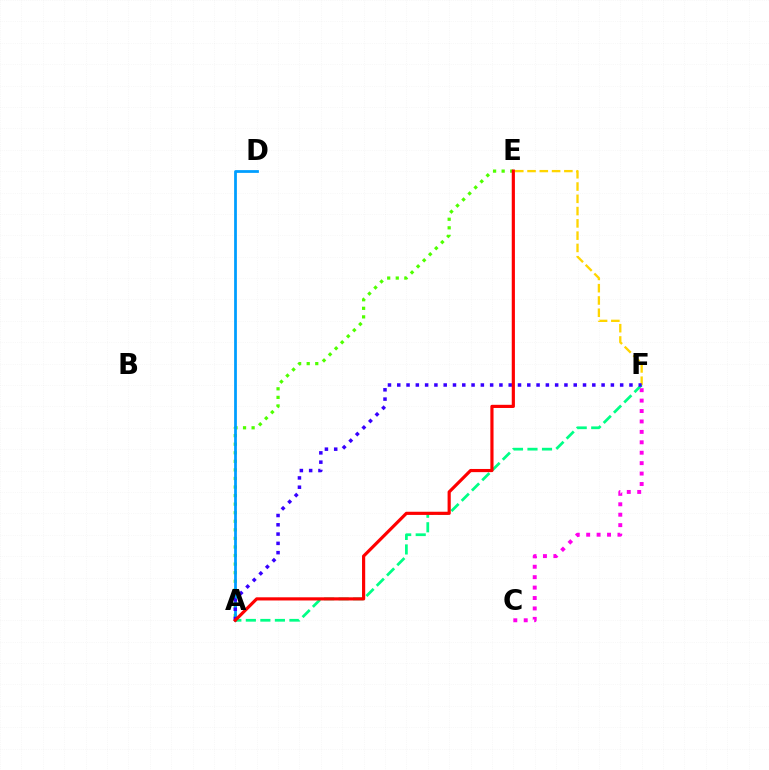{('A', 'E'): [{'color': '#4fff00', 'line_style': 'dotted', 'thickness': 2.33}, {'color': '#ff0000', 'line_style': 'solid', 'thickness': 2.28}], ('A', 'D'): [{'color': '#009eff', 'line_style': 'solid', 'thickness': 1.99}], ('E', 'F'): [{'color': '#ffd500', 'line_style': 'dashed', 'thickness': 1.67}], ('C', 'F'): [{'color': '#ff00ed', 'line_style': 'dotted', 'thickness': 2.83}], ('A', 'F'): [{'color': '#00ff86', 'line_style': 'dashed', 'thickness': 1.97}, {'color': '#3700ff', 'line_style': 'dotted', 'thickness': 2.52}]}